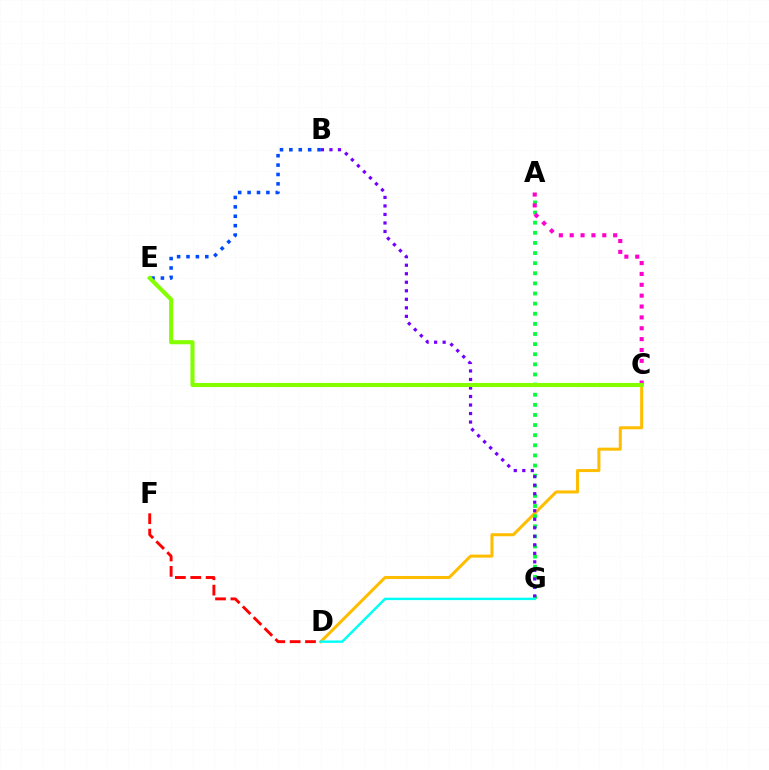{('C', 'D'): [{'color': '#ffbd00', 'line_style': 'solid', 'thickness': 2.18}], ('A', 'G'): [{'color': '#00ff39', 'line_style': 'dotted', 'thickness': 2.75}], ('B', 'E'): [{'color': '#004bff', 'line_style': 'dotted', 'thickness': 2.55}], ('A', 'C'): [{'color': '#ff00cf', 'line_style': 'dotted', 'thickness': 2.95}], ('D', 'F'): [{'color': '#ff0000', 'line_style': 'dashed', 'thickness': 2.09}], ('B', 'G'): [{'color': '#7200ff', 'line_style': 'dotted', 'thickness': 2.31}], ('C', 'E'): [{'color': '#84ff00', 'line_style': 'solid', 'thickness': 2.95}], ('D', 'G'): [{'color': '#00fff6', 'line_style': 'solid', 'thickness': 1.75}]}